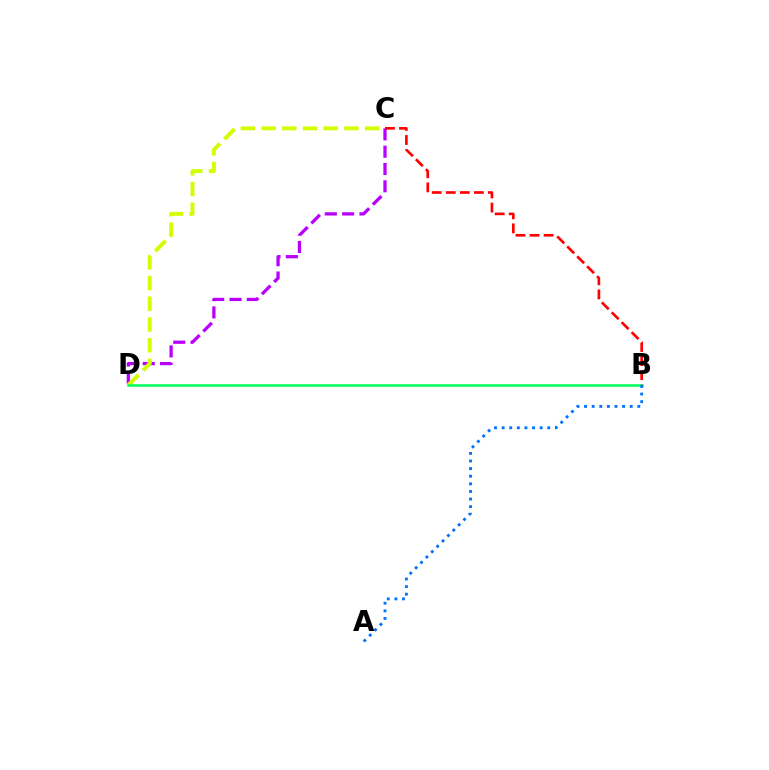{('C', 'D'): [{'color': '#b900ff', 'line_style': 'dashed', 'thickness': 2.35}, {'color': '#d1ff00', 'line_style': 'dashed', 'thickness': 2.81}], ('B', 'C'): [{'color': '#ff0000', 'line_style': 'dashed', 'thickness': 1.91}], ('B', 'D'): [{'color': '#00ff5c', 'line_style': 'solid', 'thickness': 1.82}], ('A', 'B'): [{'color': '#0074ff', 'line_style': 'dotted', 'thickness': 2.07}]}